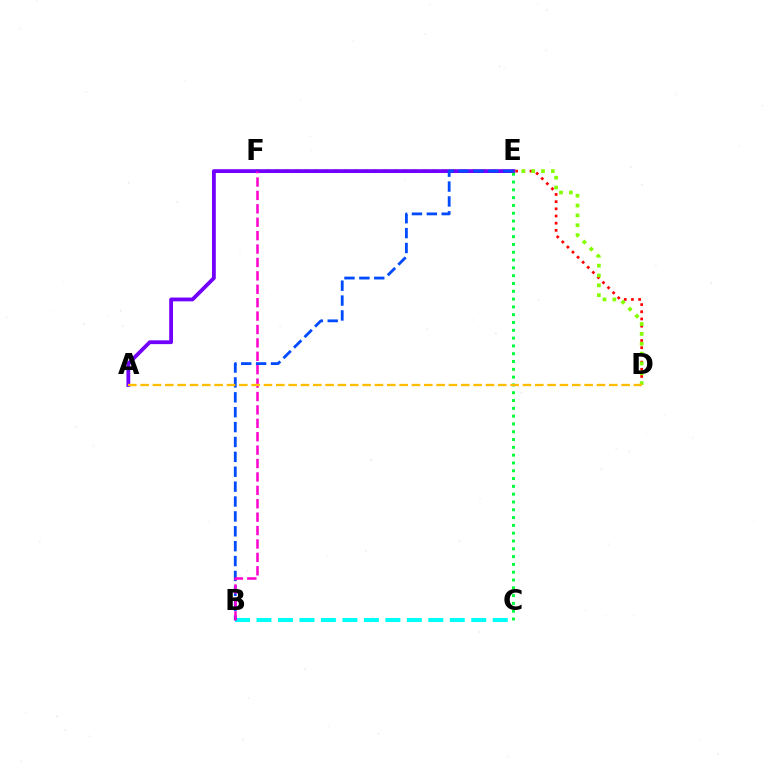{('D', 'E'): [{'color': '#ff0000', 'line_style': 'dotted', 'thickness': 1.95}], ('D', 'F'): [{'color': '#84ff00', 'line_style': 'dotted', 'thickness': 2.68}], ('A', 'E'): [{'color': '#7200ff', 'line_style': 'solid', 'thickness': 2.74}], ('B', 'C'): [{'color': '#00fff6', 'line_style': 'dashed', 'thickness': 2.92}], ('B', 'E'): [{'color': '#004bff', 'line_style': 'dashed', 'thickness': 2.02}], ('B', 'F'): [{'color': '#ff00cf', 'line_style': 'dashed', 'thickness': 1.82}], ('C', 'E'): [{'color': '#00ff39', 'line_style': 'dotted', 'thickness': 2.12}], ('A', 'D'): [{'color': '#ffbd00', 'line_style': 'dashed', 'thickness': 1.68}]}